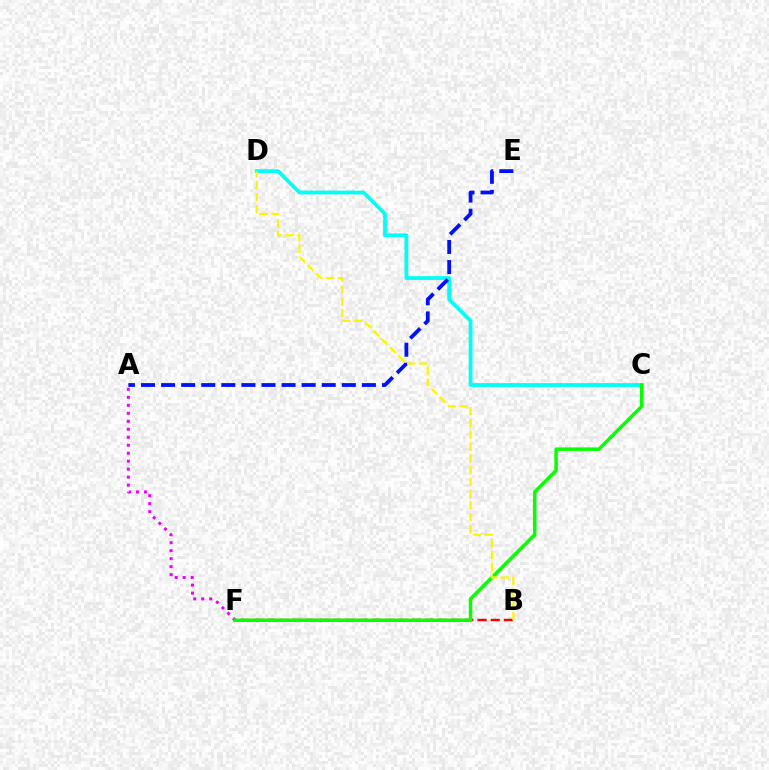{('B', 'F'): [{'color': '#ff0000', 'line_style': 'dashed', 'thickness': 1.79}], ('A', 'F'): [{'color': '#ee00ff', 'line_style': 'dotted', 'thickness': 2.17}], ('C', 'D'): [{'color': '#00fff6', 'line_style': 'solid', 'thickness': 2.72}], ('C', 'F'): [{'color': '#08ff00', 'line_style': 'solid', 'thickness': 2.51}], ('A', 'E'): [{'color': '#0010ff', 'line_style': 'dashed', 'thickness': 2.73}], ('B', 'D'): [{'color': '#fcf500', 'line_style': 'dashed', 'thickness': 1.6}]}